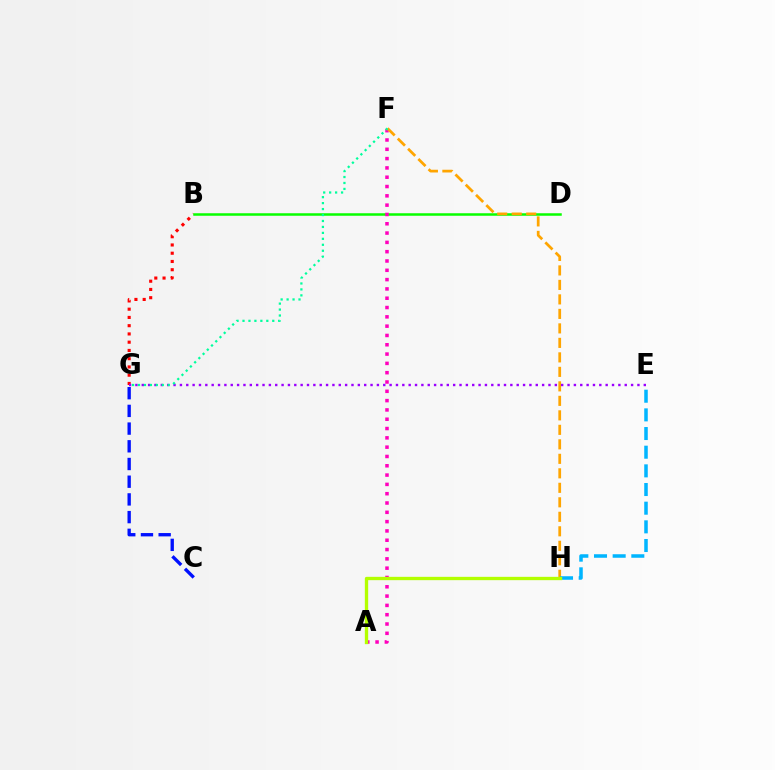{('C', 'G'): [{'color': '#0010ff', 'line_style': 'dashed', 'thickness': 2.41}], ('B', 'G'): [{'color': '#ff0000', 'line_style': 'dotted', 'thickness': 2.24}], ('B', 'D'): [{'color': '#08ff00', 'line_style': 'solid', 'thickness': 1.81}], ('A', 'F'): [{'color': '#ff00bd', 'line_style': 'dotted', 'thickness': 2.53}], ('F', 'H'): [{'color': '#ffa500', 'line_style': 'dashed', 'thickness': 1.97}], ('E', 'G'): [{'color': '#9b00ff', 'line_style': 'dotted', 'thickness': 1.73}], ('E', 'H'): [{'color': '#00b5ff', 'line_style': 'dashed', 'thickness': 2.54}], ('F', 'G'): [{'color': '#00ff9d', 'line_style': 'dotted', 'thickness': 1.62}], ('A', 'H'): [{'color': '#b3ff00', 'line_style': 'solid', 'thickness': 2.39}]}